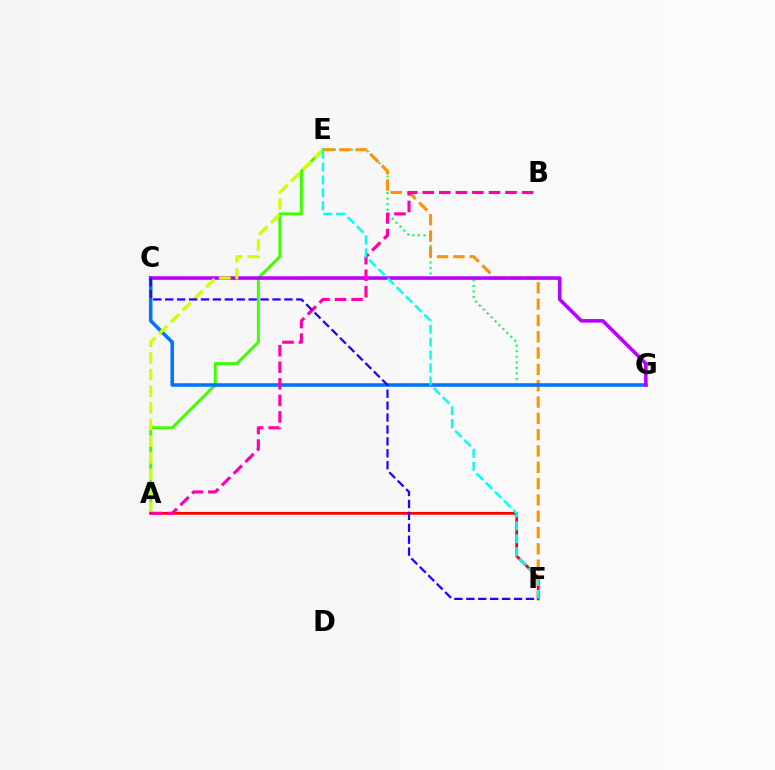{('A', 'E'): [{'color': '#3dff00', 'line_style': 'solid', 'thickness': 2.12}, {'color': '#d1ff00', 'line_style': 'dashed', 'thickness': 2.26}], ('E', 'G'): [{'color': '#00ff5c', 'line_style': 'dotted', 'thickness': 1.51}], ('E', 'F'): [{'color': '#ff9400', 'line_style': 'dashed', 'thickness': 2.22}, {'color': '#00fff6', 'line_style': 'dashed', 'thickness': 1.75}], ('C', 'G'): [{'color': '#0074ff', 'line_style': 'solid', 'thickness': 2.55}, {'color': '#b900ff', 'line_style': 'solid', 'thickness': 2.57}], ('A', 'F'): [{'color': '#ff0000', 'line_style': 'solid', 'thickness': 1.99}], ('A', 'B'): [{'color': '#ff00ac', 'line_style': 'dashed', 'thickness': 2.25}], ('C', 'F'): [{'color': '#2500ff', 'line_style': 'dashed', 'thickness': 1.62}]}